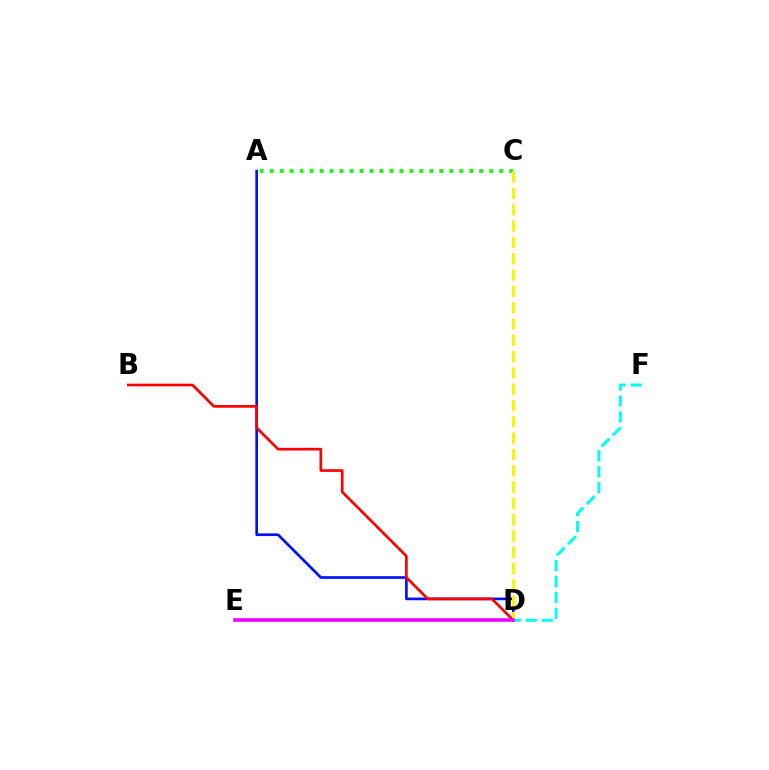{('A', 'C'): [{'color': '#08ff00', 'line_style': 'dotted', 'thickness': 2.71}], ('A', 'D'): [{'color': '#0010ff', 'line_style': 'solid', 'thickness': 1.92}], ('B', 'D'): [{'color': '#ff0000', 'line_style': 'solid', 'thickness': 1.93}], ('D', 'F'): [{'color': '#00fff6', 'line_style': 'dashed', 'thickness': 2.16}], ('C', 'D'): [{'color': '#fcf500', 'line_style': 'dashed', 'thickness': 2.22}], ('D', 'E'): [{'color': '#ee00ff', 'line_style': 'solid', 'thickness': 2.57}]}